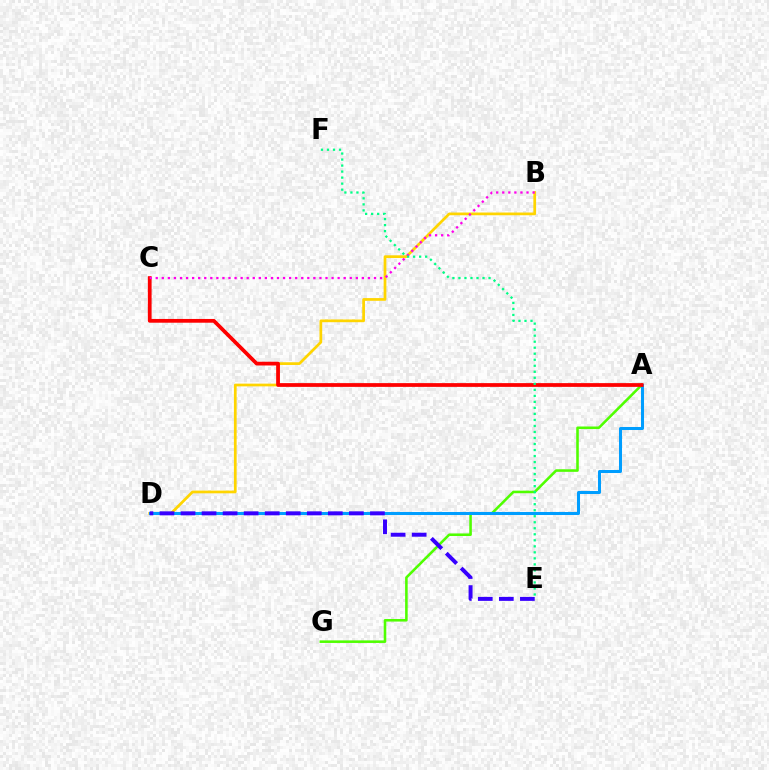{('A', 'G'): [{'color': '#4fff00', 'line_style': 'solid', 'thickness': 1.85}], ('B', 'D'): [{'color': '#ffd500', 'line_style': 'solid', 'thickness': 1.96}], ('A', 'D'): [{'color': '#009eff', 'line_style': 'solid', 'thickness': 2.18}], ('A', 'C'): [{'color': '#ff0000', 'line_style': 'solid', 'thickness': 2.7}], ('B', 'C'): [{'color': '#ff00ed', 'line_style': 'dotted', 'thickness': 1.65}], ('E', 'F'): [{'color': '#00ff86', 'line_style': 'dotted', 'thickness': 1.64}], ('D', 'E'): [{'color': '#3700ff', 'line_style': 'dashed', 'thickness': 2.86}]}